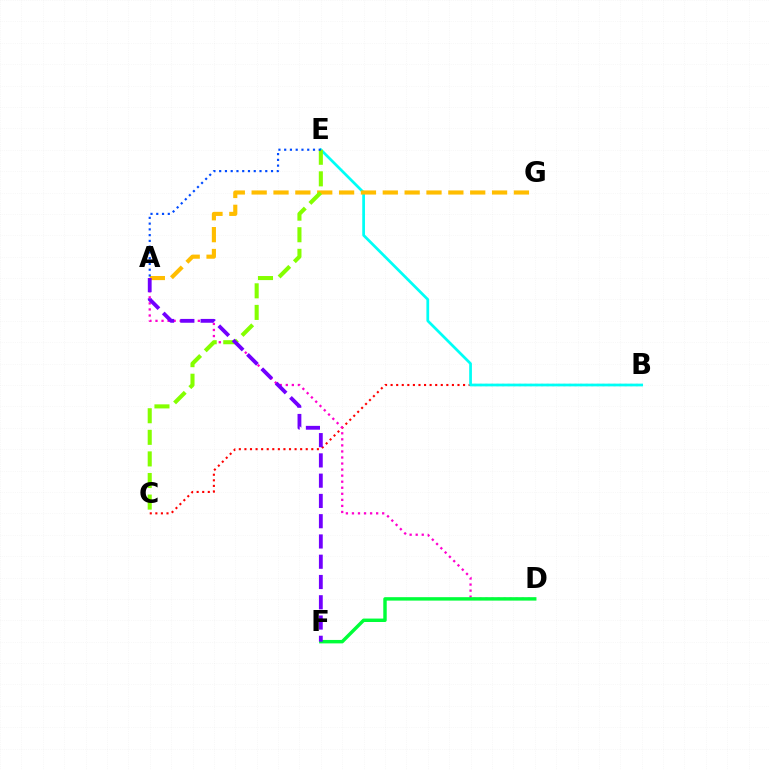{('B', 'C'): [{'color': '#ff0000', 'line_style': 'dotted', 'thickness': 1.51}], ('B', 'E'): [{'color': '#00fff6', 'line_style': 'solid', 'thickness': 1.97}], ('A', 'D'): [{'color': '#ff00cf', 'line_style': 'dotted', 'thickness': 1.64}], ('A', 'G'): [{'color': '#ffbd00', 'line_style': 'dashed', 'thickness': 2.97}], ('C', 'E'): [{'color': '#84ff00', 'line_style': 'dashed', 'thickness': 2.93}], ('D', 'F'): [{'color': '#00ff39', 'line_style': 'solid', 'thickness': 2.47}], ('A', 'F'): [{'color': '#7200ff', 'line_style': 'dashed', 'thickness': 2.75}], ('A', 'E'): [{'color': '#004bff', 'line_style': 'dotted', 'thickness': 1.56}]}